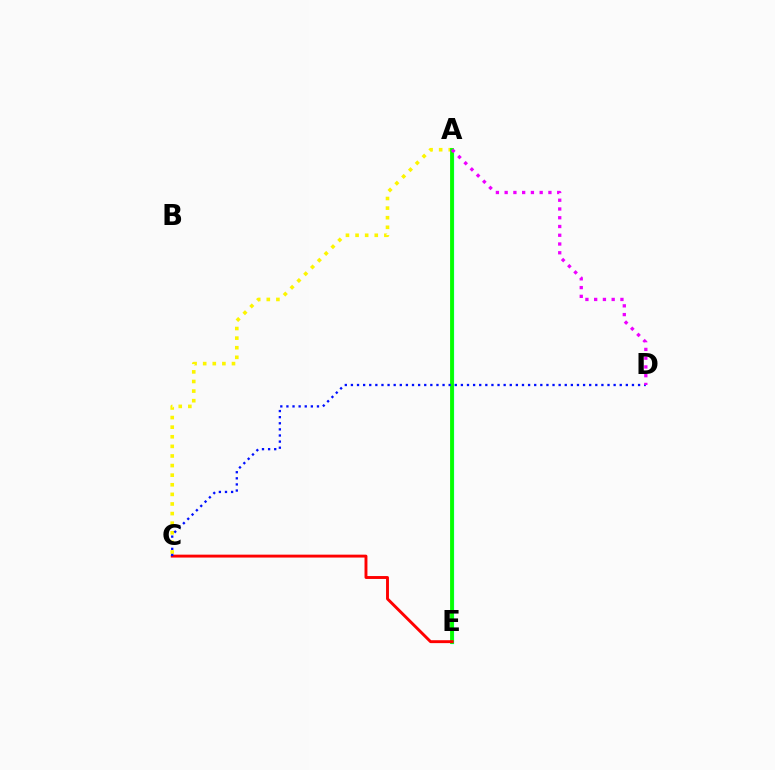{('A', 'C'): [{'color': '#fcf500', 'line_style': 'dotted', 'thickness': 2.61}], ('A', 'E'): [{'color': '#00fff6', 'line_style': 'solid', 'thickness': 2.35}, {'color': '#08ff00', 'line_style': 'solid', 'thickness': 2.75}], ('C', 'E'): [{'color': '#ff0000', 'line_style': 'solid', 'thickness': 2.09}], ('C', 'D'): [{'color': '#0010ff', 'line_style': 'dotted', 'thickness': 1.66}], ('A', 'D'): [{'color': '#ee00ff', 'line_style': 'dotted', 'thickness': 2.38}]}